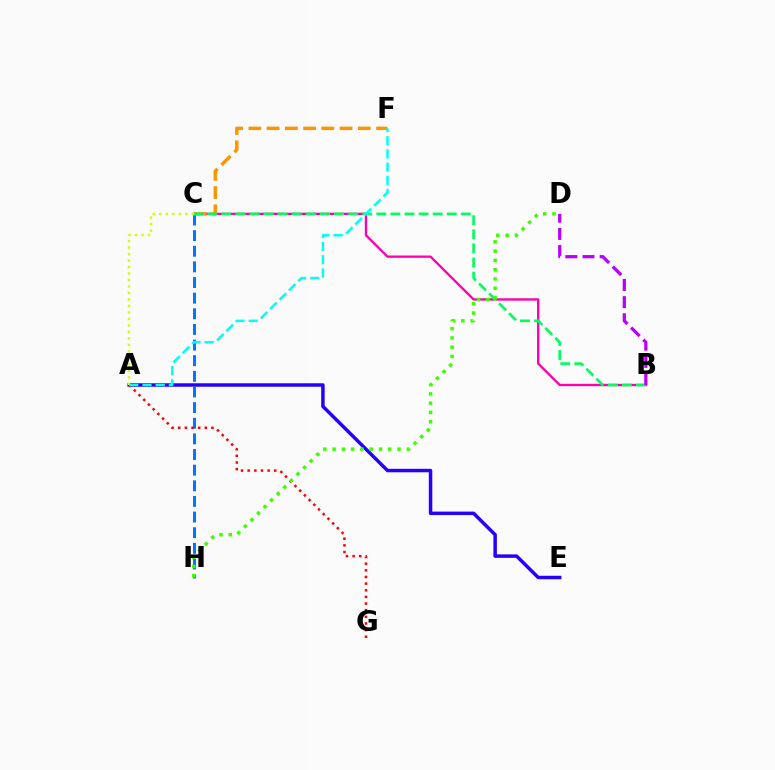{('B', 'C'): [{'color': '#ff00ac', 'line_style': 'solid', 'thickness': 1.68}, {'color': '#00ff5c', 'line_style': 'dashed', 'thickness': 1.91}], ('A', 'E'): [{'color': '#2500ff', 'line_style': 'solid', 'thickness': 2.5}], ('C', 'H'): [{'color': '#0074ff', 'line_style': 'dashed', 'thickness': 2.12}], ('A', 'G'): [{'color': '#ff0000', 'line_style': 'dotted', 'thickness': 1.81}], ('C', 'F'): [{'color': '#ff9400', 'line_style': 'dashed', 'thickness': 2.48}], ('D', 'H'): [{'color': '#3dff00', 'line_style': 'dotted', 'thickness': 2.52}], ('A', 'C'): [{'color': '#d1ff00', 'line_style': 'dotted', 'thickness': 1.76}], ('B', 'D'): [{'color': '#b900ff', 'line_style': 'dashed', 'thickness': 2.33}], ('A', 'F'): [{'color': '#00fff6', 'line_style': 'dashed', 'thickness': 1.79}]}